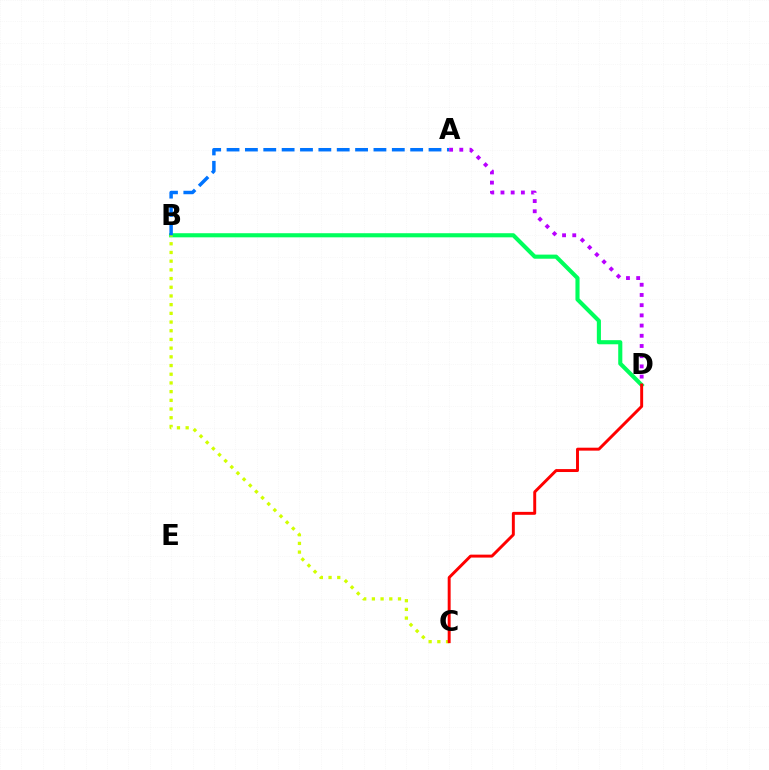{('B', 'D'): [{'color': '#00ff5c', 'line_style': 'solid', 'thickness': 2.96}], ('B', 'C'): [{'color': '#d1ff00', 'line_style': 'dotted', 'thickness': 2.36}], ('A', 'B'): [{'color': '#0074ff', 'line_style': 'dashed', 'thickness': 2.49}], ('A', 'D'): [{'color': '#b900ff', 'line_style': 'dotted', 'thickness': 2.77}], ('C', 'D'): [{'color': '#ff0000', 'line_style': 'solid', 'thickness': 2.12}]}